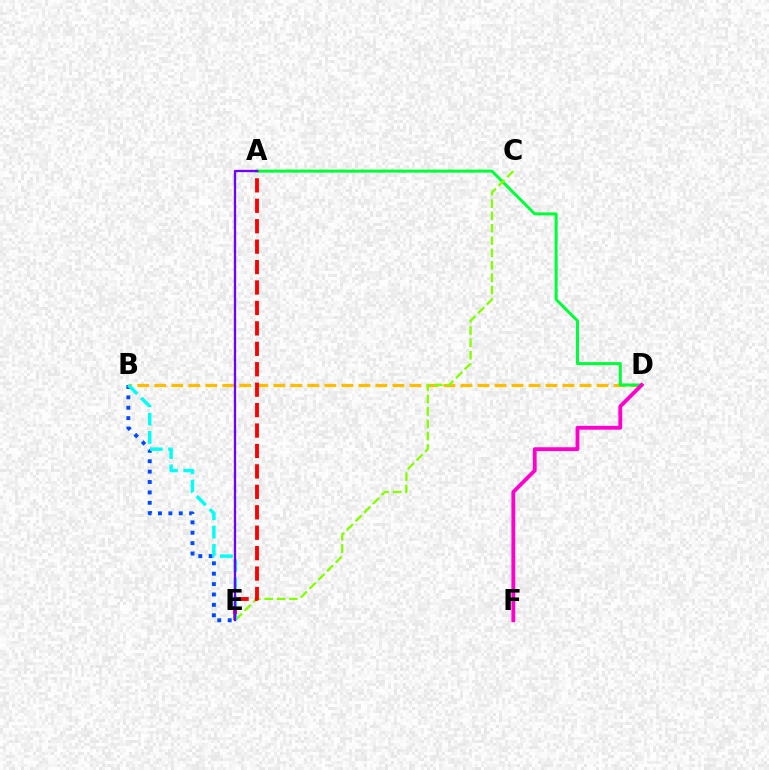{('B', 'E'): [{'color': '#004bff', 'line_style': 'dotted', 'thickness': 2.82}, {'color': '#00fff6', 'line_style': 'dashed', 'thickness': 2.48}], ('B', 'D'): [{'color': '#ffbd00', 'line_style': 'dashed', 'thickness': 2.31}], ('A', 'D'): [{'color': '#00ff39', 'line_style': 'solid', 'thickness': 2.18}], ('C', 'E'): [{'color': '#84ff00', 'line_style': 'dashed', 'thickness': 1.68}], ('A', 'E'): [{'color': '#ff0000', 'line_style': 'dashed', 'thickness': 2.78}, {'color': '#7200ff', 'line_style': 'solid', 'thickness': 1.65}], ('D', 'F'): [{'color': '#ff00cf', 'line_style': 'solid', 'thickness': 2.76}]}